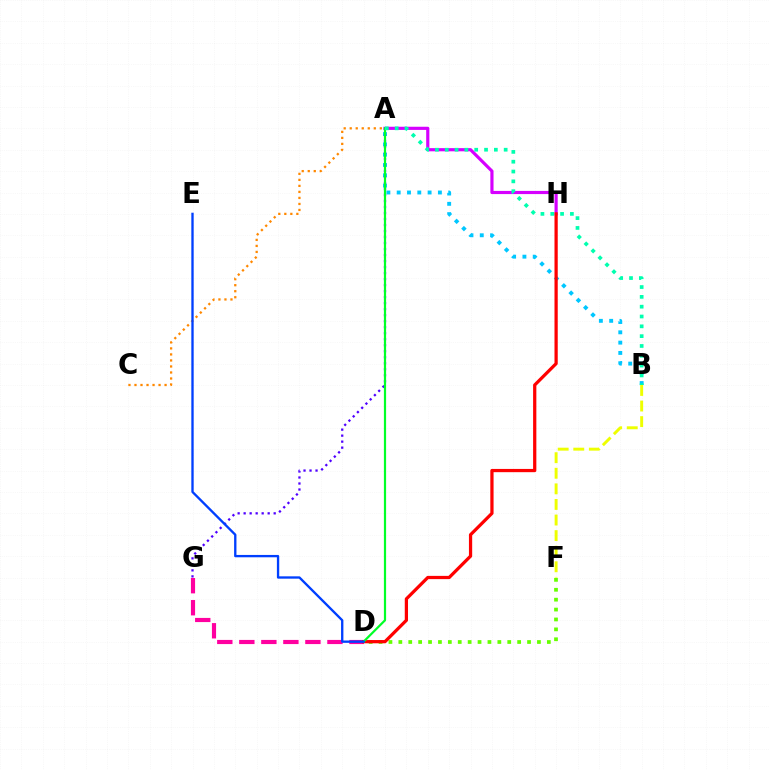{('A', 'C'): [{'color': '#ff8800', 'line_style': 'dotted', 'thickness': 1.64}], ('A', 'H'): [{'color': '#d600ff', 'line_style': 'solid', 'thickness': 2.28}], ('D', 'F'): [{'color': '#66ff00', 'line_style': 'dotted', 'thickness': 2.69}], ('B', 'F'): [{'color': '#eeff00', 'line_style': 'dashed', 'thickness': 2.12}], ('D', 'G'): [{'color': '#ff00a0', 'line_style': 'dashed', 'thickness': 2.99}], ('A', 'B'): [{'color': '#00c7ff', 'line_style': 'dotted', 'thickness': 2.8}, {'color': '#00ffaf', 'line_style': 'dotted', 'thickness': 2.67}], ('D', 'H'): [{'color': '#ff0000', 'line_style': 'solid', 'thickness': 2.33}], ('A', 'G'): [{'color': '#4f00ff', 'line_style': 'dotted', 'thickness': 1.63}], ('A', 'D'): [{'color': '#00ff27', 'line_style': 'solid', 'thickness': 1.59}], ('D', 'E'): [{'color': '#003fff', 'line_style': 'solid', 'thickness': 1.68}]}